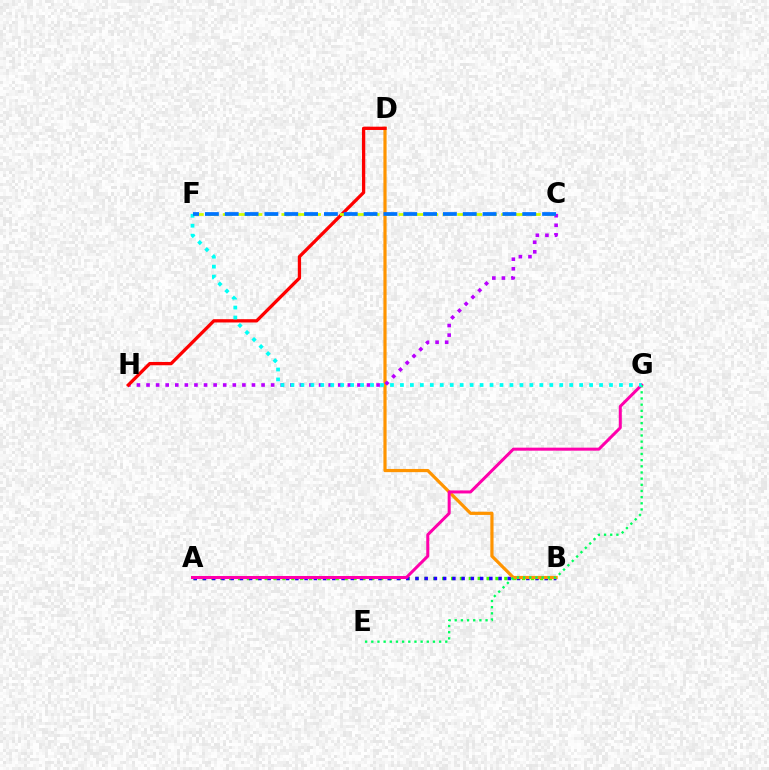{('A', 'B'): [{'color': '#3dff00', 'line_style': 'dotted', 'thickness': 2.41}, {'color': '#2500ff', 'line_style': 'dotted', 'thickness': 2.51}], ('B', 'D'): [{'color': '#ff9400', 'line_style': 'solid', 'thickness': 2.3}], ('A', 'G'): [{'color': '#ff00ac', 'line_style': 'solid', 'thickness': 2.17}], ('C', 'H'): [{'color': '#b900ff', 'line_style': 'dotted', 'thickness': 2.6}], ('D', 'H'): [{'color': '#ff0000', 'line_style': 'solid', 'thickness': 2.36}], ('C', 'F'): [{'color': '#d1ff00', 'line_style': 'dashed', 'thickness': 1.99}, {'color': '#0074ff', 'line_style': 'dashed', 'thickness': 2.69}], ('E', 'G'): [{'color': '#00ff5c', 'line_style': 'dotted', 'thickness': 1.68}], ('F', 'G'): [{'color': '#00fff6', 'line_style': 'dotted', 'thickness': 2.71}]}